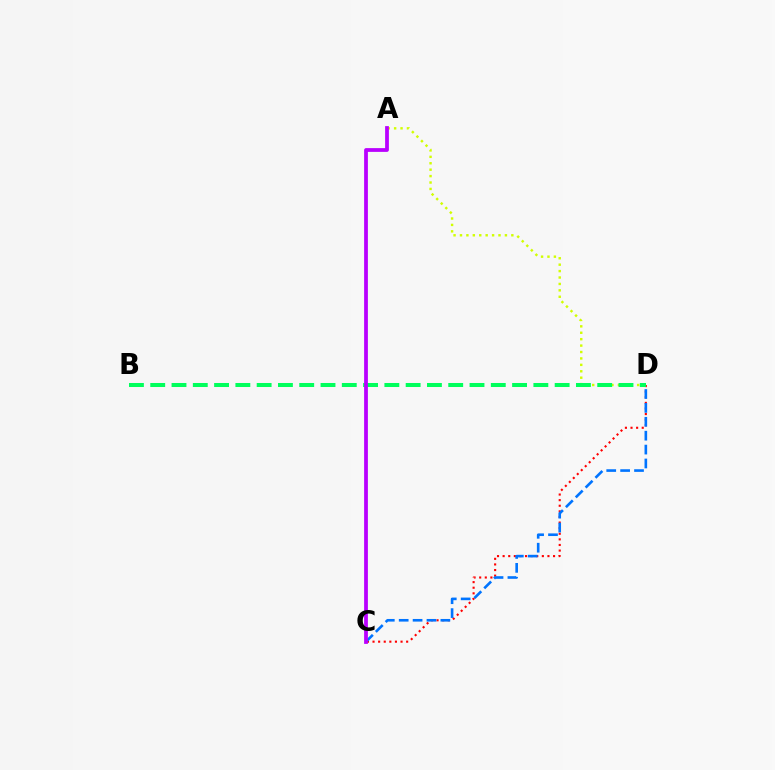{('A', 'D'): [{'color': '#d1ff00', 'line_style': 'dotted', 'thickness': 1.74}], ('C', 'D'): [{'color': '#ff0000', 'line_style': 'dotted', 'thickness': 1.52}, {'color': '#0074ff', 'line_style': 'dashed', 'thickness': 1.89}], ('B', 'D'): [{'color': '#00ff5c', 'line_style': 'dashed', 'thickness': 2.89}], ('A', 'C'): [{'color': '#b900ff', 'line_style': 'solid', 'thickness': 2.71}]}